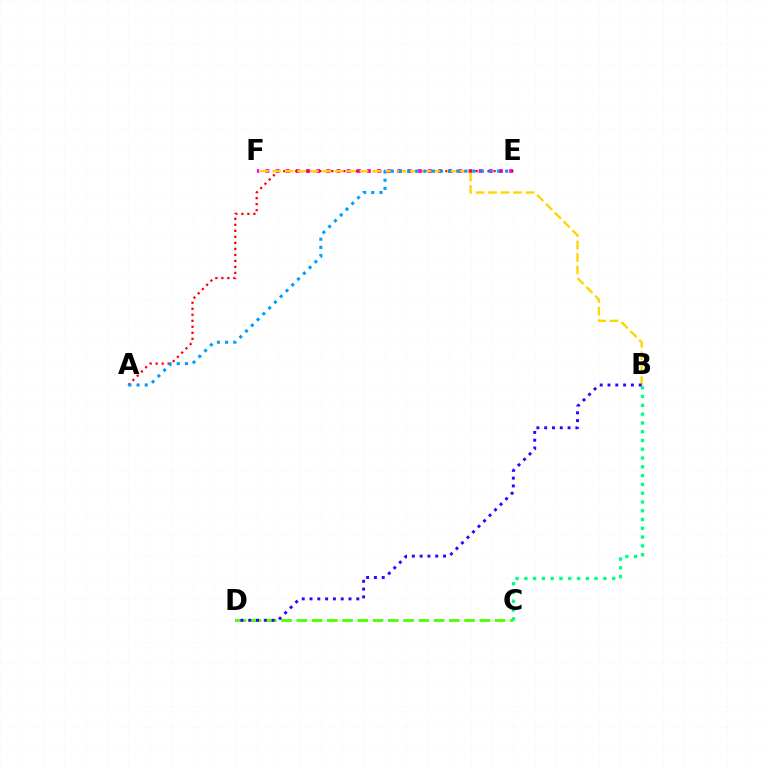{('C', 'D'): [{'color': '#4fff00', 'line_style': 'dashed', 'thickness': 2.07}], ('E', 'F'): [{'color': '#ff00ed', 'line_style': 'dotted', 'thickness': 2.76}], ('A', 'E'): [{'color': '#ff0000', 'line_style': 'dotted', 'thickness': 1.63}, {'color': '#009eff', 'line_style': 'dotted', 'thickness': 2.22}], ('B', 'F'): [{'color': '#ffd500', 'line_style': 'dashed', 'thickness': 1.7}], ('B', 'C'): [{'color': '#00ff86', 'line_style': 'dotted', 'thickness': 2.39}], ('B', 'D'): [{'color': '#3700ff', 'line_style': 'dotted', 'thickness': 2.12}]}